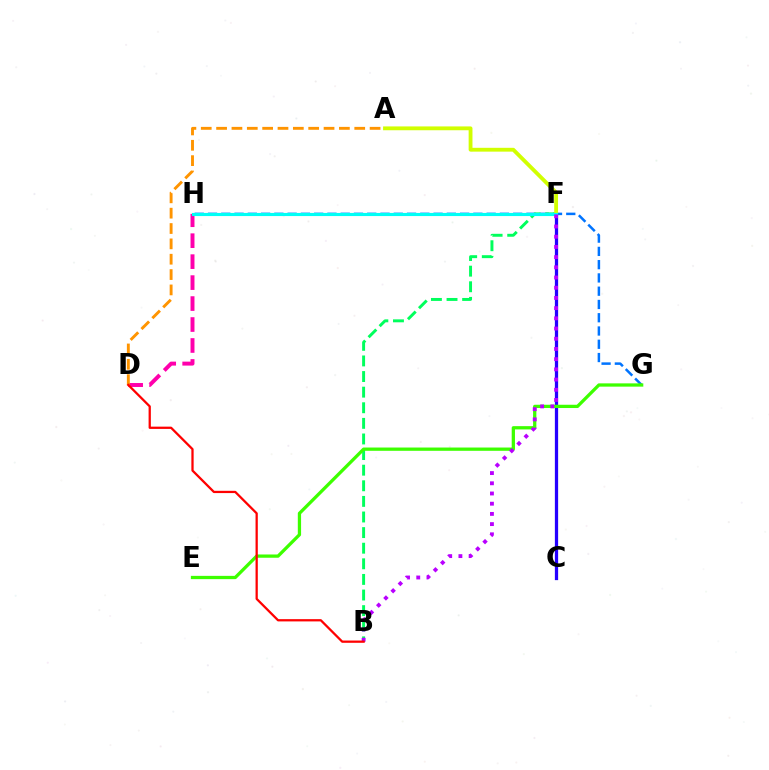{('C', 'F'): [{'color': '#2500ff', 'line_style': 'solid', 'thickness': 2.34}], ('G', 'H'): [{'color': '#0074ff', 'line_style': 'dashed', 'thickness': 1.8}], ('B', 'F'): [{'color': '#00ff5c', 'line_style': 'dashed', 'thickness': 2.12}, {'color': '#b900ff', 'line_style': 'dotted', 'thickness': 2.77}], ('A', 'F'): [{'color': '#d1ff00', 'line_style': 'solid', 'thickness': 2.76}], ('D', 'H'): [{'color': '#ff00ac', 'line_style': 'dashed', 'thickness': 2.85}], ('A', 'D'): [{'color': '#ff9400', 'line_style': 'dashed', 'thickness': 2.09}], ('E', 'G'): [{'color': '#3dff00', 'line_style': 'solid', 'thickness': 2.36}], ('F', 'H'): [{'color': '#00fff6', 'line_style': 'solid', 'thickness': 2.24}], ('B', 'D'): [{'color': '#ff0000', 'line_style': 'solid', 'thickness': 1.63}]}